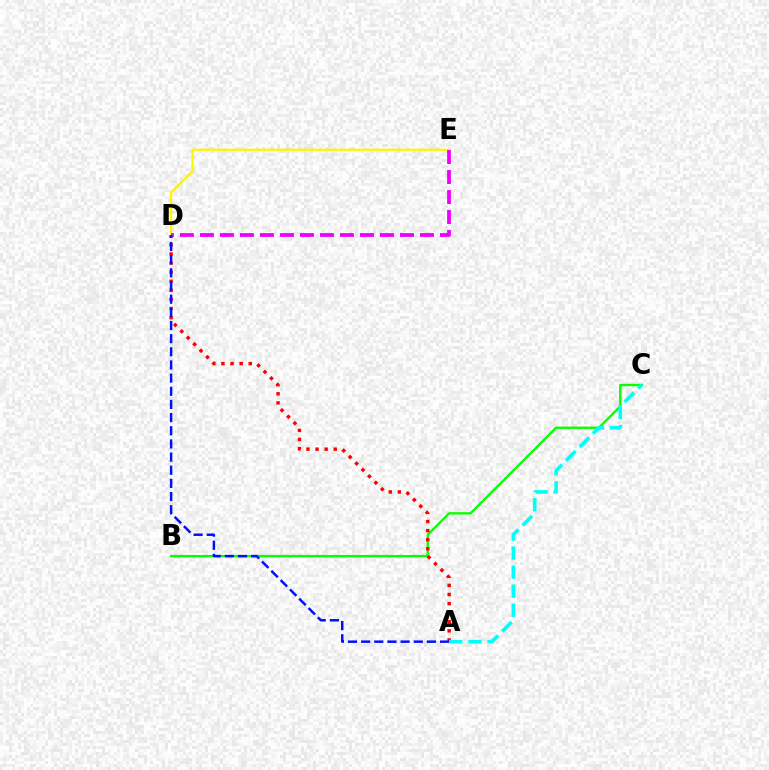{('B', 'C'): [{'color': '#08ff00', 'line_style': 'solid', 'thickness': 1.7}], ('D', 'E'): [{'color': '#fcf500', 'line_style': 'solid', 'thickness': 1.59}, {'color': '#ee00ff', 'line_style': 'dashed', 'thickness': 2.72}], ('A', 'D'): [{'color': '#ff0000', 'line_style': 'dotted', 'thickness': 2.47}, {'color': '#0010ff', 'line_style': 'dashed', 'thickness': 1.79}], ('A', 'C'): [{'color': '#00fff6', 'line_style': 'dashed', 'thickness': 2.59}]}